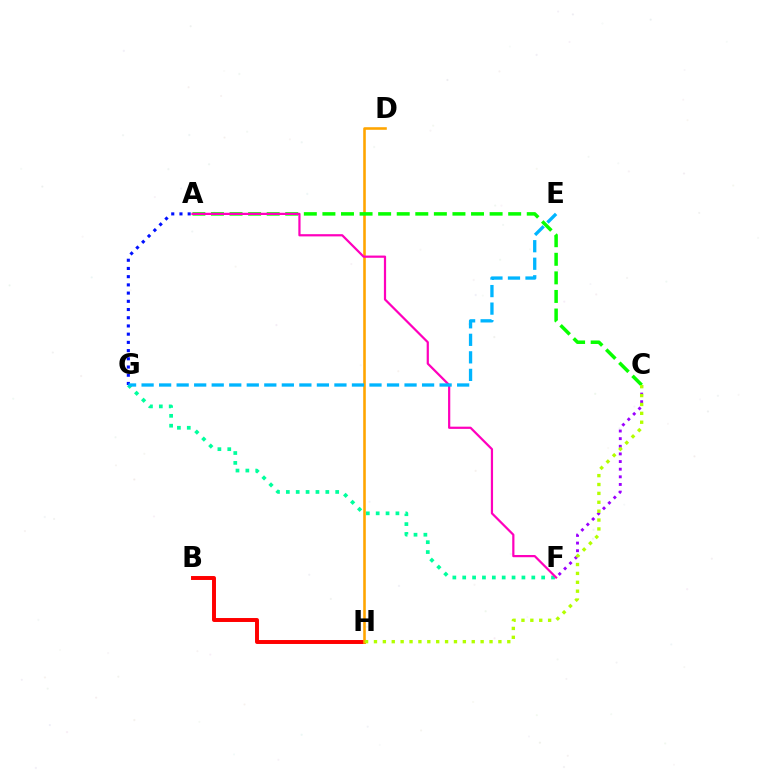{('F', 'G'): [{'color': '#00ff9d', 'line_style': 'dotted', 'thickness': 2.68}], ('B', 'H'): [{'color': '#ff0000', 'line_style': 'solid', 'thickness': 2.84}], ('D', 'H'): [{'color': '#ffa500', 'line_style': 'solid', 'thickness': 1.86}], ('C', 'F'): [{'color': '#9b00ff', 'line_style': 'dotted', 'thickness': 2.07}], ('A', 'C'): [{'color': '#08ff00', 'line_style': 'dashed', 'thickness': 2.52}], ('A', 'G'): [{'color': '#0010ff', 'line_style': 'dotted', 'thickness': 2.23}], ('A', 'F'): [{'color': '#ff00bd', 'line_style': 'solid', 'thickness': 1.6}], ('E', 'G'): [{'color': '#00b5ff', 'line_style': 'dashed', 'thickness': 2.38}], ('C', 'H'): [{'color': '#b3ff00', 'line_style': 'dotted', 'thickness': 2.41}]}